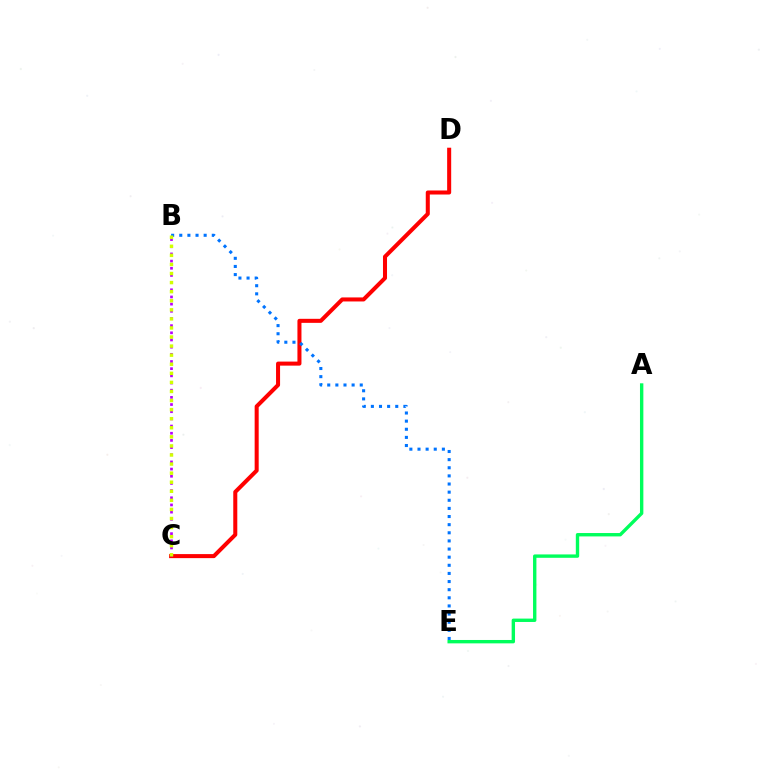{('A', 'E'): [{'color': '#00ff5c', 'line_style': 'solid', 'thickness': 2.43}], ('C', 'D'): [{'color': '#ff0000', 'line_style': 'solid', 'thickness': 2.9}], ('B', 'C'): [{'color': '#b900ff', 'line_style': 'dotted', 'thickness': 1.95}, {'color': '#d1ff00', 'line_style': 'dotted', 'thickness': 2.47}], ('B', 'E'): [{'color': '#0074ff', 'line_style': 'dotted', 'thickness': 2.21}]}